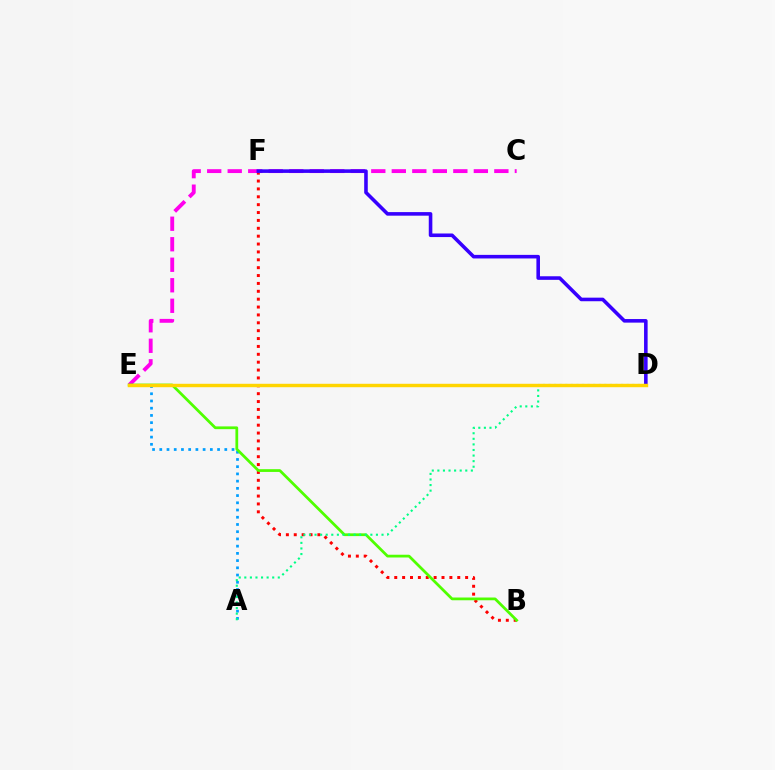{('A', 'E'): [{'color': '#009eff', 'line_style': 'dotted', 'thickness': 1.96}], ('B', 'F'): [{'color': '#ff0000', 'line_style': 'dotted', 'thickness': 2.14}], ('C', 'E'): [{'color': '#ff00ed', 'line_style': 'dashed', 'thickness': 2.79}], ('D', 'F'): [{'color': '#3700ff', 'line_style': 'solid', 'thickness': 2.58}], ('B', 'E'): [{'color': '#4fff00', 'line_style': 'solid', 'thickness': 1.98}], ('A', 'D'): [{'color': '#00ff86', 'line_style': 'dotted', 'thickness': 1.52}], ('D', 'E'): [{'color': '#ffd500', 'line_style': 'solid', 'thickness': 2.46}]}